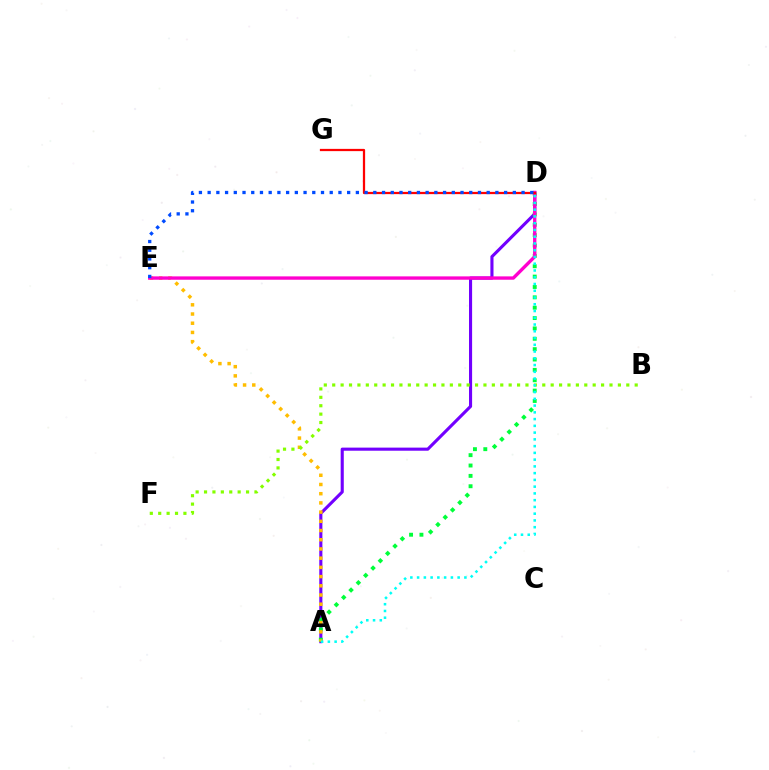{('A', 'D'): [{'color': '#7200ff', 'line_style': 'solid', 'thickness': 2.23}, {'color': '#00ff39', 'line_style': 'dotted', 'thickness': 2.82}, {'color': '#00fff6', 'line_style': 'dotted', 'thickness': 1.84}], ('A', 'E'): [{'color': '#ffbd00', 'line_style': 'dotted', 'thickness': 2.5}], ('D', 'E'): [{'color': '#ff00cf', 'line_style': 'solid', 'thickness': 2.42}, {'color': '#004bff', 'line_style': 'dotted', 'thickness': 2.37}], ('D', 'G'): [{'color': '#ff0000', 'line_style': 'solid', 'thickness': 1.62}], ('B', 'F'): [{'color': '#84ff00', 'line_style': 'dotted', 'thickness': 2.28}]}